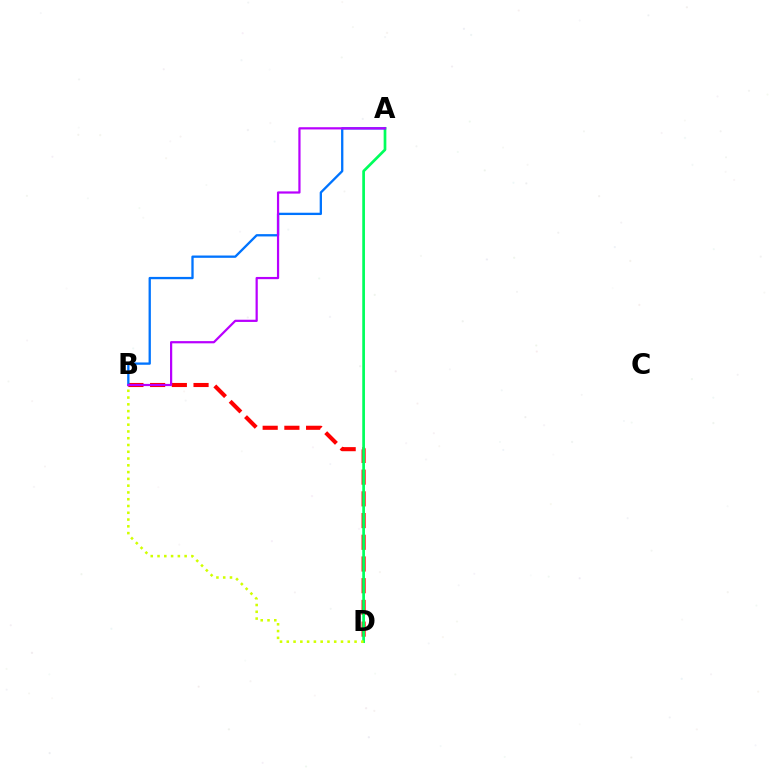{('B', 'D'): [{'color': '#ff0000', 'line_style': 'dashed', 'thickness': 2.95}, {'color': '#d1ff00', 'line_style': 'dotted', 'thickness': 1.84}], ('A', 'D'): [{'color': '#00ff5c', 'line_style': 'solid', 'thickness': 1.95}], ('A', 'B'): [{'color': '#0074ff', 'line_style': 'solid', 'thickness': 1.66}, {'color': '#b900ff', 'line_style': 'solid', 'thickness': 1.6}]}